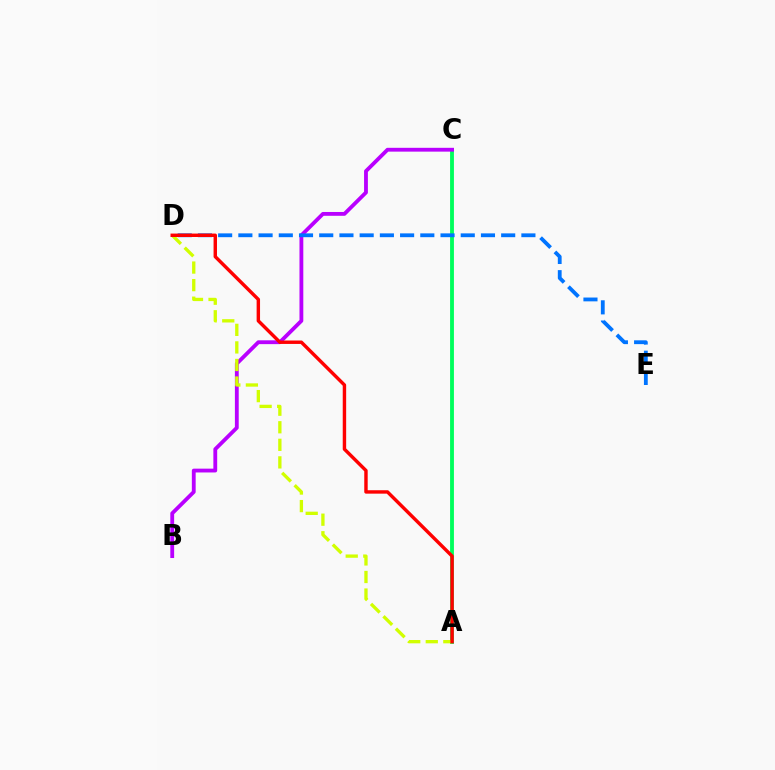{('A', 'C'): [{'color': '#00ff5c', 'line_style': 'solid', 'thickness': 2.77}], ('B', 'C'): [{'color': '#b900ff', 'line_style': 'solid', 'thickness': 2.75}], ('D', 'E'): [{'color': '#0074ff', 'line_style': 'dashed', 'thickness': 2.75}], ('A', 'D'): [{'color': '#d1ff00', 'line_style': 'dashed', 'thickness': 2.39}, {'color': '#ff0000', 'line_style': 'solid', 'thickness': 2.46}]}